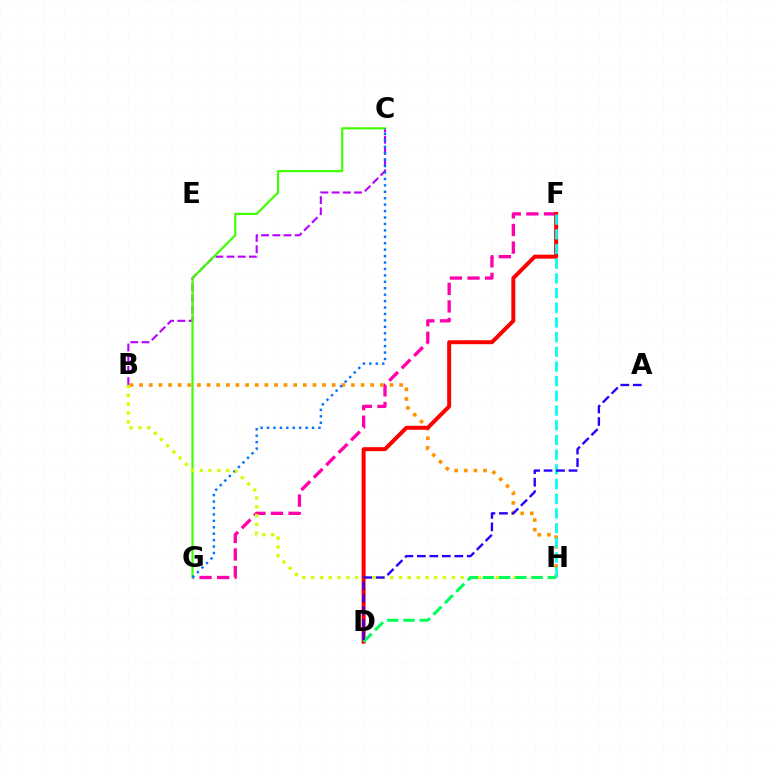{('B', 'C'): [{'color': '#b900ff', 'line_style': 'dashed', 'thickness': 1.52}], ('F', 'G'): [{'color': '#ff00ac', 'line_style': 'dashed', 'thickness': 2.39}], ('B', 'H'): [{'color': '#ff9400', 'line_style': 'dotted', 'thickness': 2.62}, {'color': '#d1ff00', 'line_style': 'dotted', 'thickness': 2.39}], ('C', 'G'): [{'color': '#3dff00', 'line_style': 'solid', 'thickness': 1.56}, {'color': '#0074ff', 'line_style': 'dotted', 'thickness': 1.75}], ('D', 'F'): [{'color': '#ff0000', 'line_style': 'solid', 'thickness': 2.86}], ('D', 'H'): [{'color': '#00ff5c', 'line_style': 'dashed', 'thickness': 2.2}], ('F', 'H'): [{'color': '#00fff6', 'line_style': 'dashed', 'thickness': 2.0}], ('A', 'D'): [{'color': '#2500ff', 'line_style': 'dashed', 'thickness': 1.7}]}